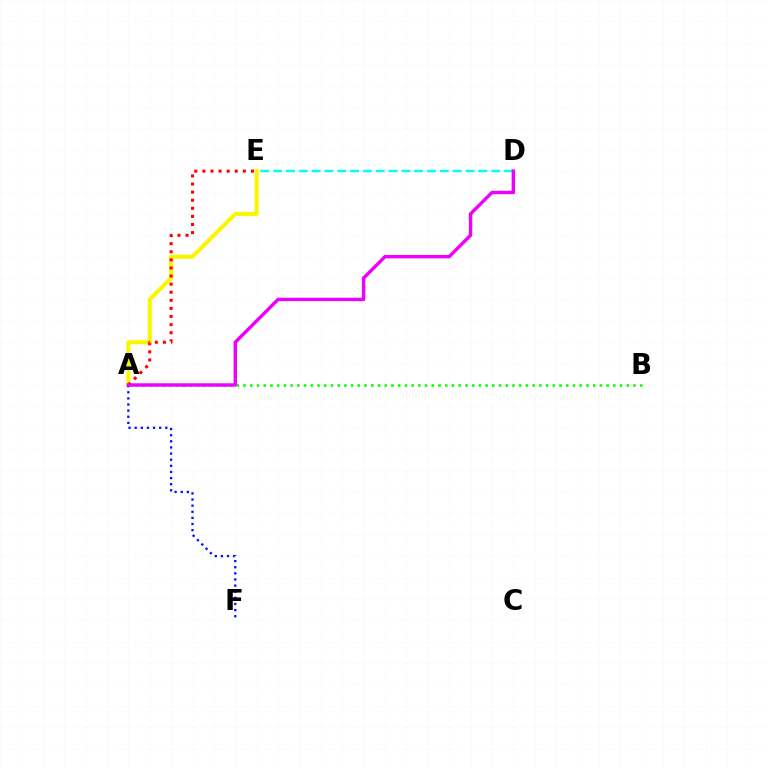{('A', 'E'): [{'color': '#fcf500', 'line_style': 'solid', 'thickness': 2.93}, {'color': '#ff0000', 'line_style': 'dotted', 'thickness': 2.2}], ('D', 'E'): [{'color': '#00fff6', 'line_style': 'dashed', 'thickness': 1.74}], ('A', 'F'): [{'color': '#0010ff', 'line_style': 'dotted', 'thickness': 1.66}], ('A', 'B'): [{'color': '#08ff00', 'line_style': 'dotted', 'thickness': 1.83}], ('A', 'D'): [{'color': '#ee00ff', 'line_style': 'solid', 'thickness': 2.46}]}